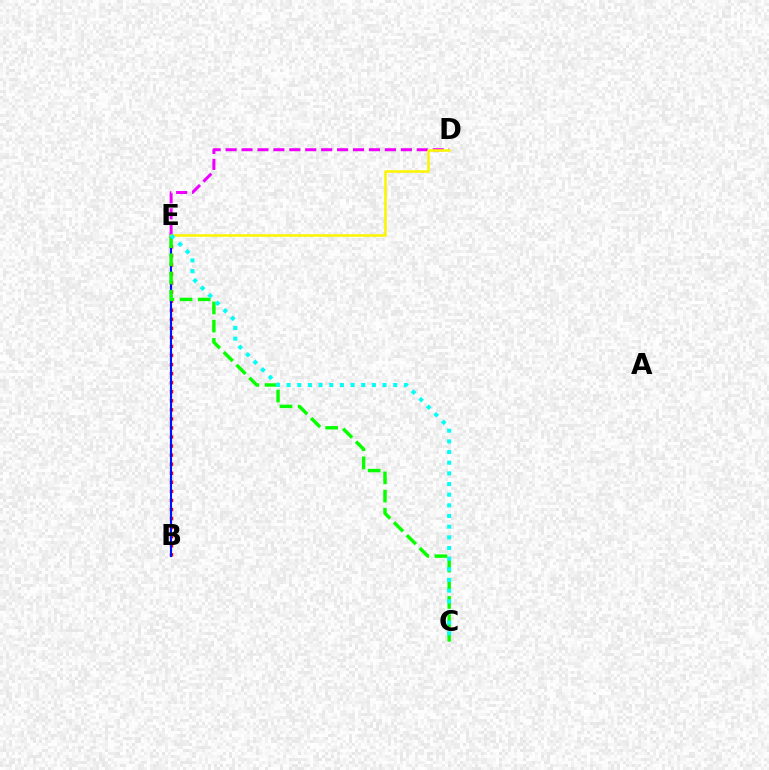{('B', 'E'): [{'color': '#ff0000', 'line_style': 'dotted', 'thickness': 2.46}, {'color': '#0010ff', 'line_style': 'solid', 'thickness': 1.54}], ('D', 'E'): [{'color': '#ee00ff', 'line_style': 'dashed', 'thickness': 2.16}, {'color': '#fcf500', 'line_style': 'solid', 'thickness': 1.84}], ('C', 'E'): [{'color': '#08ff00', 'line_style': 'dashed', 'thickness': 2.47}, {'color': '#00fff6', 'line_style': 'dotted', 'thickness': 2.9}]}